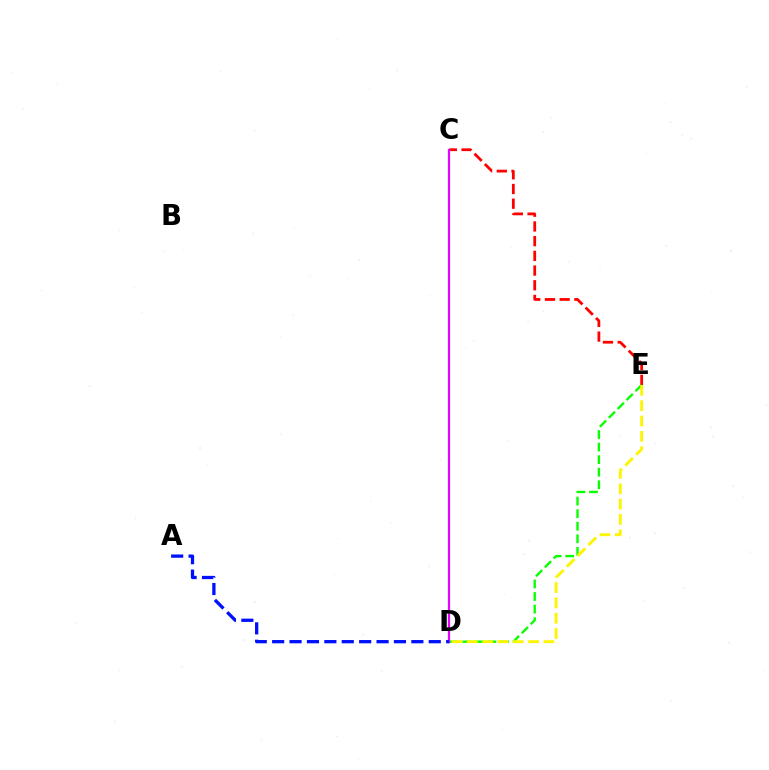{('C', 'E'): [{'color': '#ff0000', 'line_style': 'dashed', 'thickness': 2.0}], ('D', 'E'): [{'color': '#08ff00', 'line_style': 'dashed', 'thickness': 1.71}, {'color': '#fcf500', 'line_style': 'dashed', 'thickness': 2.08}], ('C', 'D'): [{'color': '#00fff6', 'line_style': 'solid', 'thickness': 1.67}, {'color': '#ee00ff', 'line_style': 'solid', 'thickness': 1.54}], ('A', 'D'): [{'color': '#0010ff', 'line_style': 'dashed', 'thickness': 2.36}]}